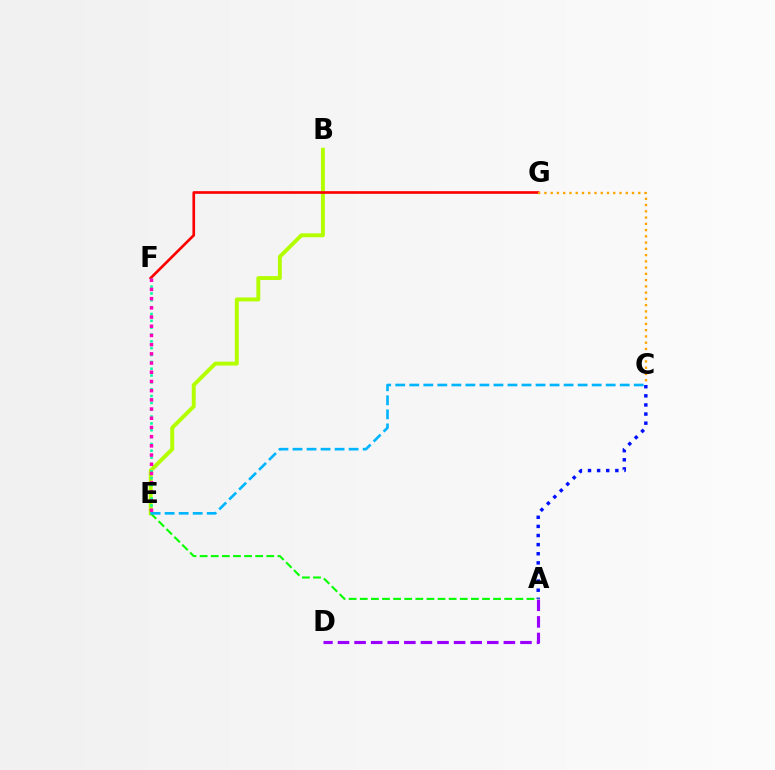{('B', 'E'): [{'color': '#b3ff00', 'line_style': 'solid', 'thickness': 2.82}], ('F', 'G'): [{'color': '#ff0000', 'line_style': 'solid', 'thickness': 1.92}], ('E', 'F'): [{'color': '#00ff9d', 'line_style': 'dotted', 'thickness': 1.86}, {'color': '#ff00bd', 'line_style': 'dotted', 'thickness': 2.5}], ('A', 'D'): [{'color': '#9b00ff', 'line_style': 'dashed', 'thickness': 2.25}], ('A', 'C'): [{'color': '#0010ff', 'line_style': 'dotted', 'thickness': 2.48}], ('C', 'G'): [{'color': '#ffa500', 'line_style': 'dotted', 'thickness': 1.7}], ('A', 'E'): [{'color': '#08ff00', 'line_style': 'dashed', 'thickness': 1.51}], ('C', 'E'): [{'color': '#00b5ff', 'line_style': 'dashed', 'thickness': 1.91}]}